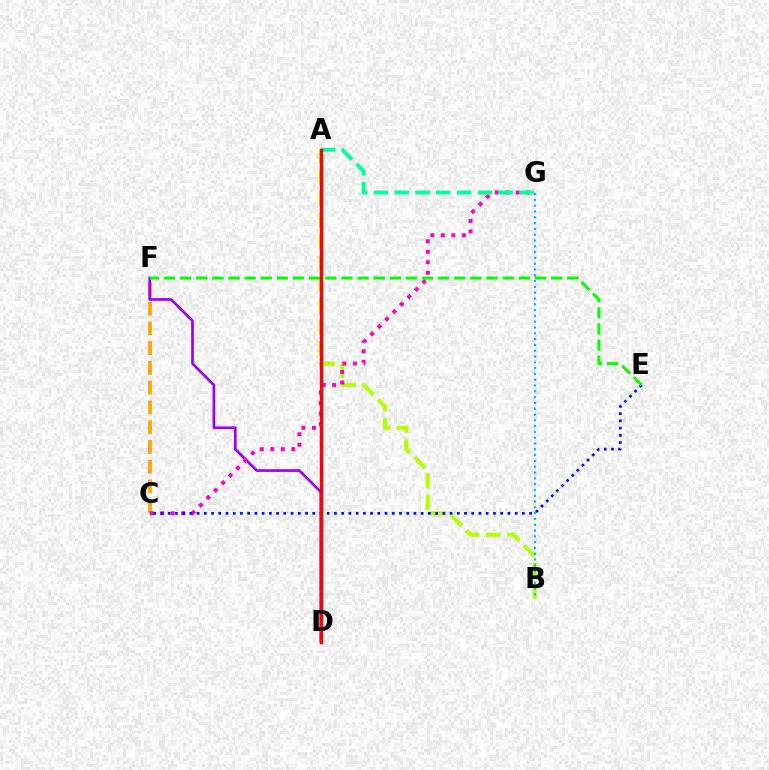{('C', 'F'): [{'color': '#ffa500', 'line_style': 'dashed', 'thickness': 2.68}], ('D', 'F'): [{'color': '#9b00ff', 'line_style': 'solid', 'thickness': 1.95}], ('A', 'B'): [{'color': '#b3ff00', 'line_style': 'dashed', 'thickness': 2.91}], ('C', 'G'): [{'color': '#ff00bd', 'line_style': 'dotted', 'thickness': 2.86}], ('A', 'G'): [{'color': '#00ff9d', 'line_style': 'dashed', 'thickness': 2.82}], ('B', 'G'): [{'color': '#00b5ff', 'line_style': 'dotted', 'thickness': 1.58}], ('C', 'E'): [{'color': '#0010ff', 'line_style': 'dotted', 'thickness': 1.96}], ('E', 'F'): [{'color': '#08ff00', 'line_style': 'dashed', 'thickness': 2.19}], ('A', 'D'): [{'color': '#ff0000', 'line_style': 'solid', 'thickness': 2.47}]}